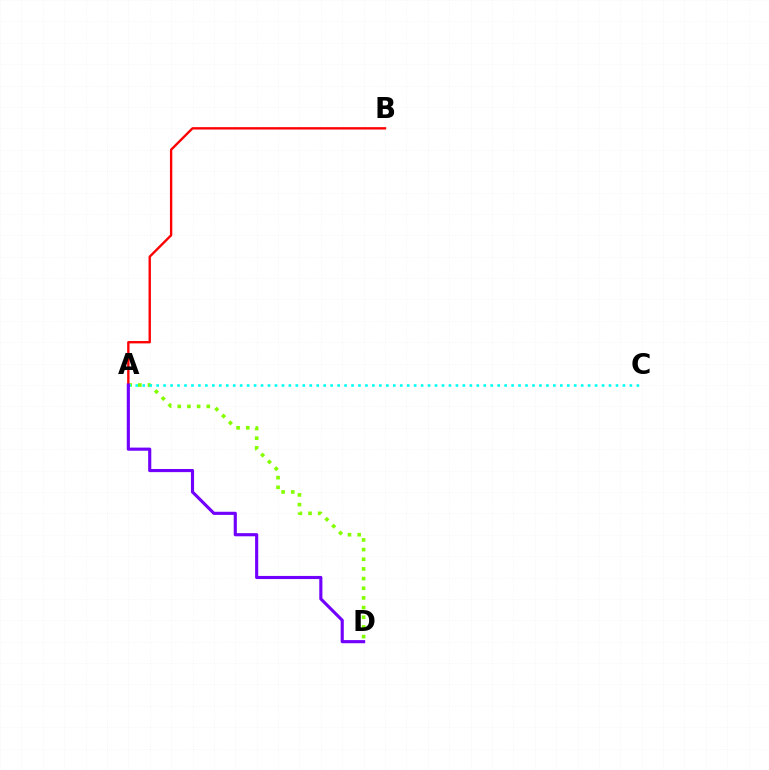{('A', 'D'): [{'color': '#84ff00', 'line_style': 'dotted', 'thickness': 2.63}, {'color': '#7200ff', 'line_style': 'solid', 'thickness': 2.25}], ('A', 'C'): [{'color': '#00fff6', 'line_style': 'dotted', 'thickness': 1.89}], ('A', 'B'): [{'color': '#ff0000', 'line_style': 'solid', 'thickness': 1.7}]}